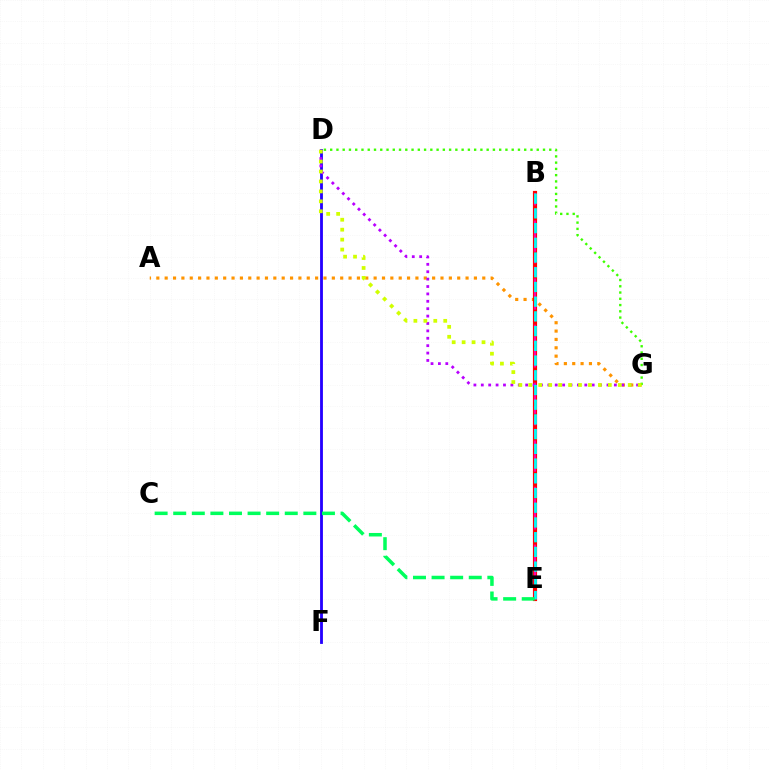{('D', 'F'): [{'color': '#2500ff', 'line_style': 'solid', 'thickness': 2.03}], ('A', 'G'): [{'color': '#ff9400', 'line_style': 'dotted', 'thickness': 2.27}], ('B', 'E'): [{'color': '#0074ff', 'line_style': 'dotted', 'thickness': 2.82}, {'color': '#ff0000', 'line_style': 'solid', 'thickness': 3.0}, {'color': '#ff00ac', 'line_style': 'dashed', 'thickness': 1.57}, {'color': '#00fff6', 'line_style': 'dashed', 'thickness': 2.0}], ('D', 'G'): [{'color': '#b900ff', 'line_style': 'dotted', 'thickness': 2.01}, {'color': '#3dff00', 'line_style': 'dotted', 'thickness': 1.7}, {'color': '#d1ff00', 'line_style': 'dotted', 'thickness': 2.7}], ('C', 'E'): [{'color': '#00ff5c', 'line_style': 'dashed', 'thickness': 2.53}]}